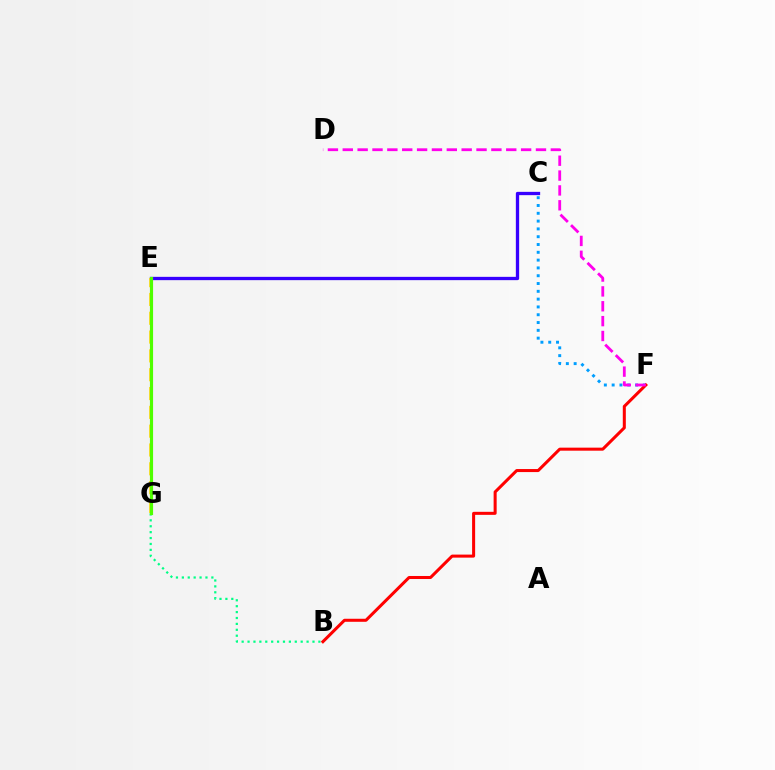{('B', 'G'): [{'color': '#00ff86', 'line_style': 'dotted', 'thickness': 1.6}], ('C', 'E'): [{'color': '#3700ff', 'line_style': 'solid', 'thickness': 2.38}], ('E', 'G'): [{'color': '#ffd500', 'line_style': 'dashed', 'thickness': 2.56}, {'color': '#4fff00', 'line_style': 'solid', 'thickness': 2.27}], ('C', 'F'): [{'color': '#009eff', 'line_style': 'dotted', 'thickness': 2.12}], ('B', 'F'): [{'color': '#ff0000', 'line_style': 'solid', 'thickness': 2.18}], ('D', 'F'): [{'color': '#ff00ed', 'line_style': 'dashed', 'thickness': 2.02}]}